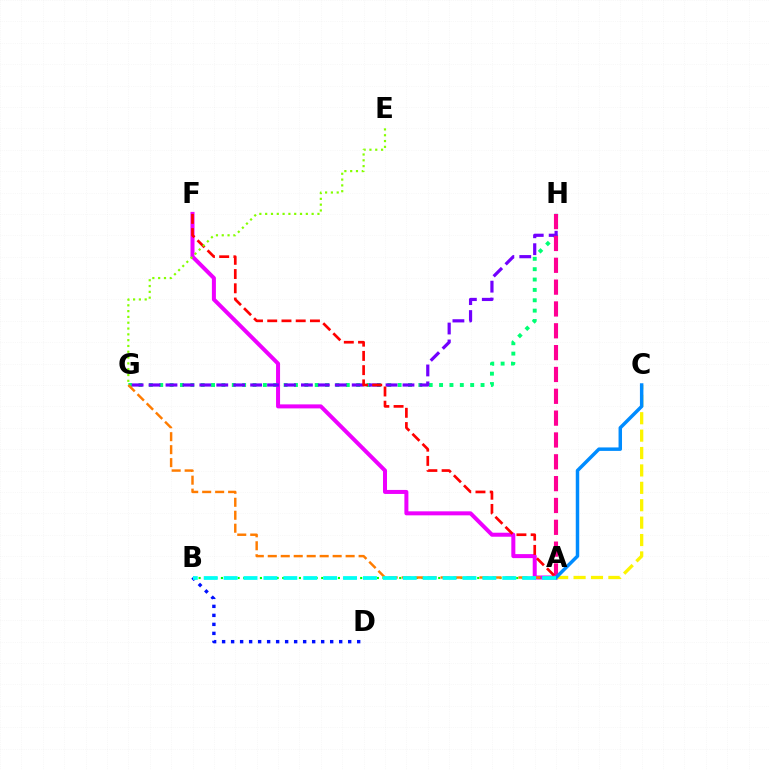{('A', 'F'): [{'color': '#ee00ff', 'line_style': 'solid', 'thickness': 2.89}, {'color': '#ff0000', 'line_style': 'dashed', 'thickness': 1.93}], ('A', 'B'): [{'color': '#08ff00', 'line_style': 'dotted', 'thickness': 1.51}, {'color': '#00fff6', 'line_style': 'dashed', 'thickness': 2.7}], ('A', 'C'): [{'color': '#fcf500', 'line_style': 'dashed', 'thickness': 2.36}, {'color': '#008cff', 'line_style': 'solid', 'thickness': 2.5}], ('B', 'D'): [{'color': '#0010ff', 'line_style': 'dotted', 'thickness': 2.45}], ('G', 'H'): [{'color': '#00ff74', 'line_style': 'dotted', 'thickness': 2.82}, {'color': '#7200ff', 'line_style': 'dashed', 'thickness': 2.3}], ('A', 'H'): [{'color': '#ff0094', 'line_style': 'dashed', 'thickness': 2.97}], ('A', 'G'): [{'color': '#ff7c00', 'line_style': 'dashed', 'thickness': 1.76}], ('E', 'G'): [{'color': '#84ff00', 'line_style': 'dotted', 'thickness': 1.58}]}